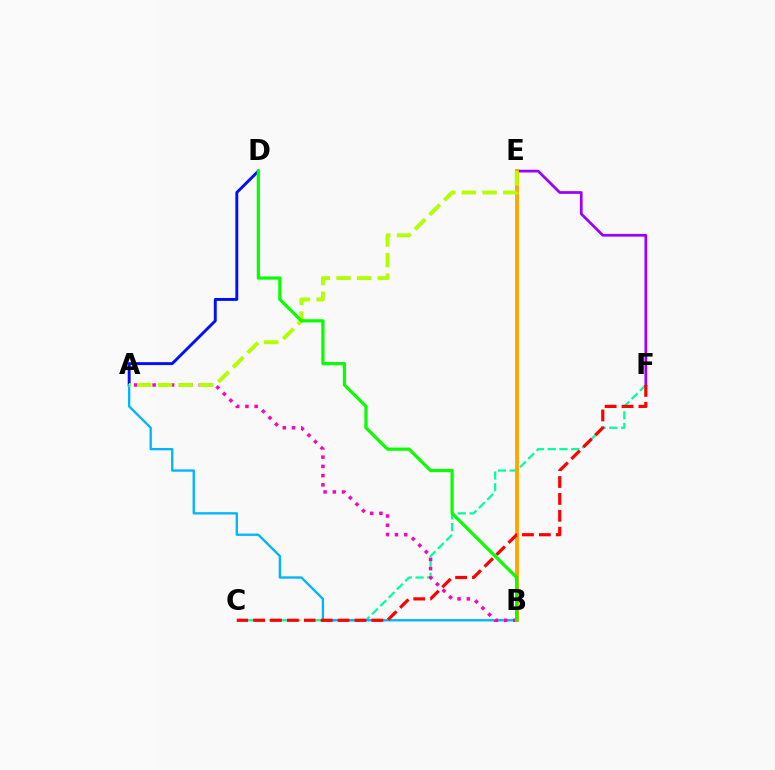{('A', 'D'): [{'color': '#0010ff', 'line_style': 'solid', 'thickness': 2.1}], ('C', 'F'): [{'color': '#00ff9d', 'line_style': 'dashed', 'thickness': 1.59}, {'color': '#ff0000', 'line_style': 'dashed', 'thickness': 2.3}], ('A', 'B'): [{'color': '#00b5ff', 'line_style': 'solid', 'thickness': 1.68}, {'color': '#ff00bd', 'line_style': 'dotted', 'thickness': 2.51}], ('E', 'F'): [{'color': '#9b00ff', 'line_style': 'solid', 'thickness': 1.97}], ('B', 'E'): [{'color': '#ffa500', 'line_style': 'solid', 'thickness': 2.78}], ('A', 'E'): [{'color': '#b3ff00', 'line_style': 'dashed', 'thickness': 2.8}], ('B', 'D'): [{'color': '#08ff00', 'line_style': 'solid', 'thickness': 2.3}]}